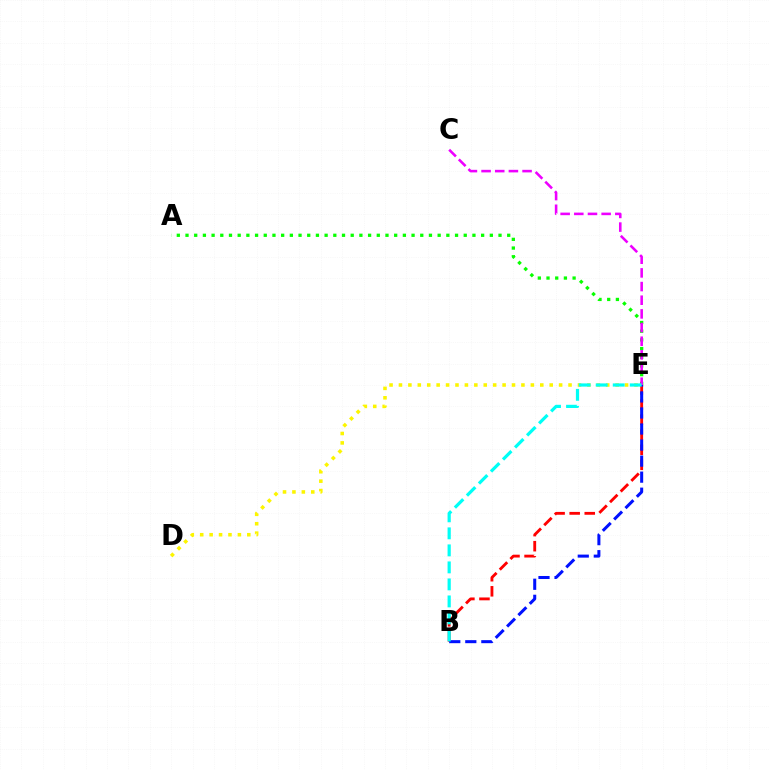{('D', 'E'): [{'color': '#fcf500', 'line_style': 'dotted', 'thickness': 2.56}], ('A', 'E'): [{'color': '#08ff00', 'line_style': 'dotted', 'thickness': 2.36}], ('C', 'E'): [{'color': '#ee00ff', 'line_style': 'dashed', 'thickness': 1.86}], ('B', 'E'): [{'color': '#ff0000', 'line_style': 'dashed', 'thickness': 2.05}, {'color': '#0010ff', 'line_style': 'dashed', 'thickness': 2.18}, {'color': '#00fff6', 'line_style': 'dashed', 'thickness': 2.31}]}